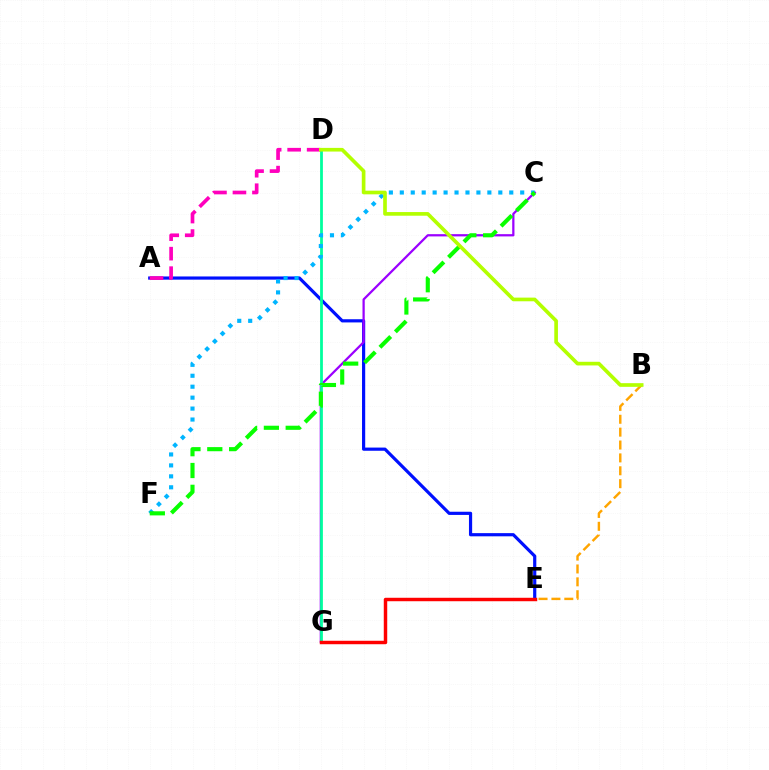{('A', 'E'): [{'color': '#0010ff', 'line_style': 'solid', 'thickness': 2.29}], ('C', 'G'): [{'color': '#9b00ff', 'line_style': 'solid', 'thickness': 1.62}], ('D', 'G'): [{'color': '#00ff9d', 'line_style': 'solid', 'thickness': 2.01}], ('B', 'E'): [{'color': '#ffa500', 'line_style': 'dashed', 'thickness': 1.75}], ('C', 'F'): [{'color': '#00b5ff', 'line_style': 'dotted', 'thickness': 2.97}, {'color': '#08ff00', 'line_style': 'dashed', 'thickness': 2.96}], ('A', 'D'): [{'color': '#ff00bd', 'line_style': 'dashed', 'thickness': 2.65}], ('B', 'D'): [{'color': '#b3ff00', 'line_style': 'solid', 'thickness': 2.64}], ('E', 'G'): [{'color': '#ff0000', 'line_style': 'solid', 'thickness': 2.49}]}